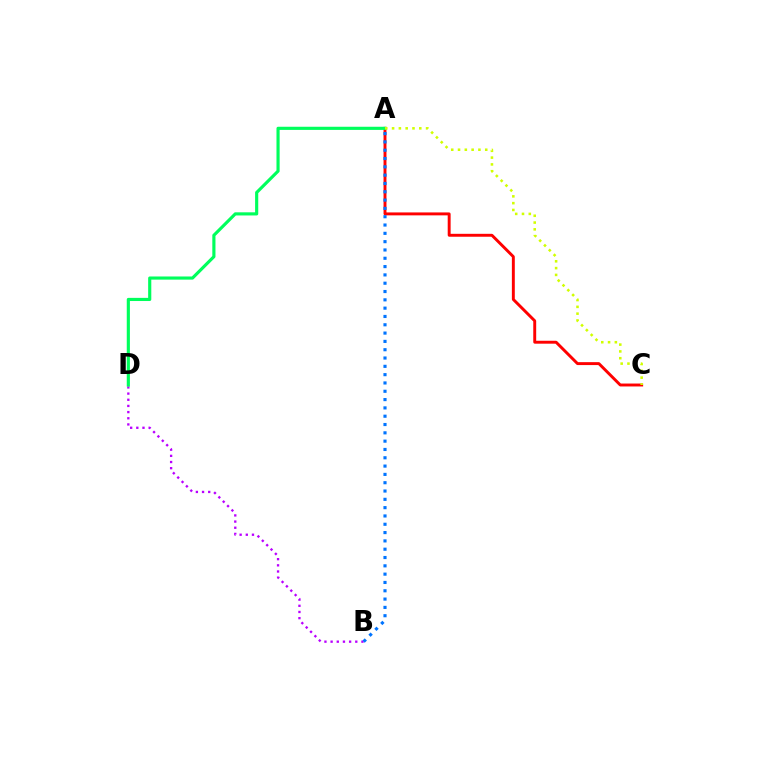{('A', 'C'): [{'color': '#ff0000', 'line_style': 'solid', 'thickness': 2.1}, {'color': '#d1ff00', 'line_style': 'dotted', 'thickness': 1.85}], ('B', 'D'): [{'color': '#b900ff', 'line_style': 'dotted', 'thickness': 1.68}], ('A', 'B'): [{'color': '#0074ff', 'line_style': 'dotted', 'thickness': 2.26}], ('A', 'D'): [{'color': '#00ff5c', 'line_style': 'solid', 'thickness': 2.27}]}